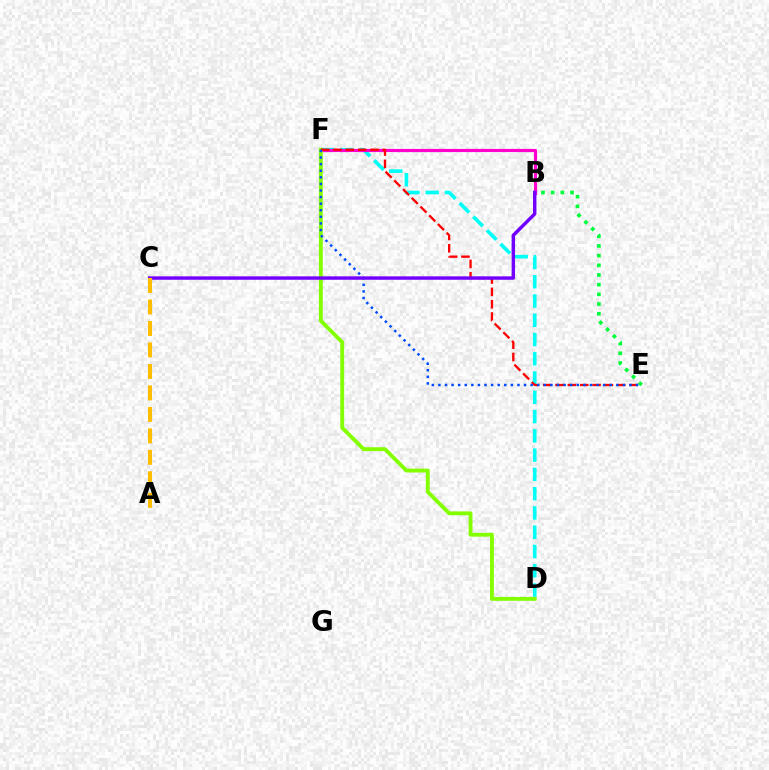{('D', 'F'): [{'color': '#00fff6', 'line_style': 'dashed', 'thickness': 2.62}, {'color': '#84ff00', 'line_style': 'solid', 'thickness': 2.78}], ('B', 'F'): [{'color': '#ff00cf', 'line_style': 'solid', 'thickness': 2.27}], ('B', 'E'): [{'color': '#00ff39', 'line_style': 'dotted', 'thickness': 2.63}], ('E', 'F'): [{'color': '#ff0000', 'line_style': 'dashed', 'thickness': 1.68}, {'color': '#004bff', 'line_style': 'dotted', 'thickness': 1.79}], ('B', 'C'): [{'color': '#7200ff', 'line_style': 'solid', 'thickness': 2.46}], ('A', 'C'): [{'color': '#ffbd00', 'line_style': 'dashed', 'thickness': 2.92}]}